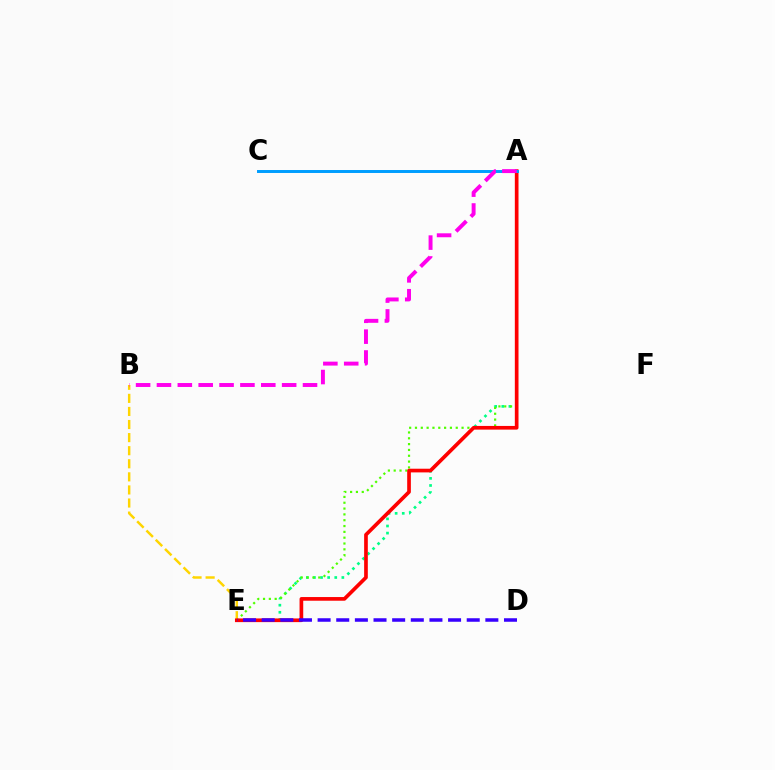{('A', 'E'): [{'color': '#00ff86', 'line_style': 'dotted', 'thickness': 1.93}, {'color': '#4fff00', 'line_style': 'dotted', 'thickness': 1.58}, {'color': '#ff0000', 'line_style': 'solid', 'thickness': 2.65}], ('B', 'E'): [{'color': '#ffd500', 'line_style': 'dashed', 'thickness': 1.78}], ('A', 'C'): [{'color': '#009eff', 'line_style': 'solid', 'thickness': 2.13}], ('D', 'E'): [{'color': '#3700ff', 'line_style': 'dashed', 'thickness': 2.53}], ('A', 'B'): [{'color': '#ff00ed', 'line_style': 'dashed', 'thickness': 2.83}]}